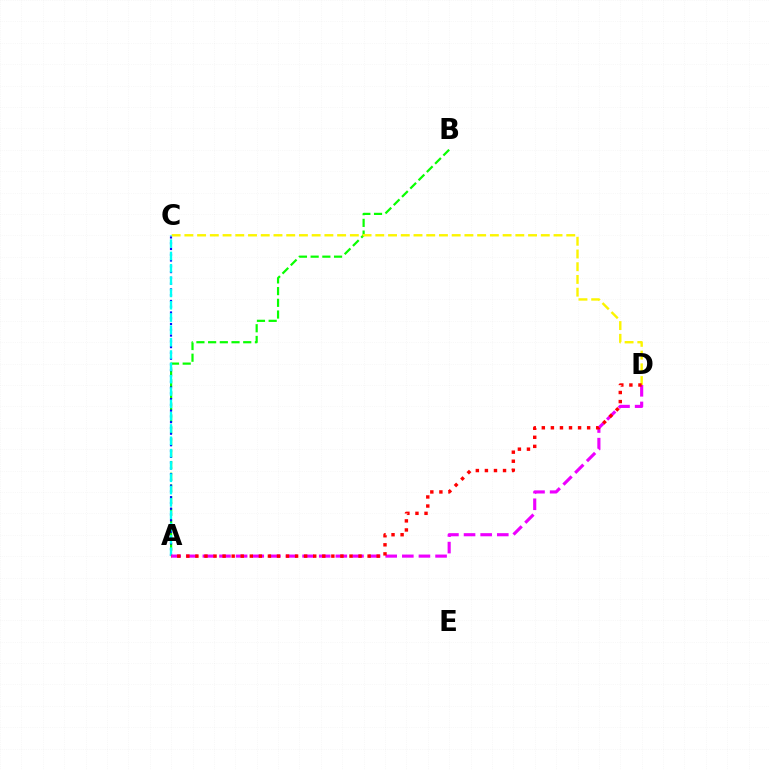{('A', 'B'): [{'color': '#08ff00', 'line_style': 'dashed', 'thickness': 1.59}], ('A', 'C'): [{'color': '#0010ff', 'line_style': 'dotted', 'thickness': 1.57}, {'color': '#00fff6', 'line_style': 'dashed', 'thickness': 1.67}], ('C', 'D'): [{'color': '#fcf500', 'line_style': 'dashed', 'thickness': 1.73}], ('A', 'D'): [{'color': '#ee00ff', 'line_style': 'dashed', 'thickness': 2.26}, {'color': '#ff0000', 'line_style': 'dotted', 'thickness': 2.46}]}